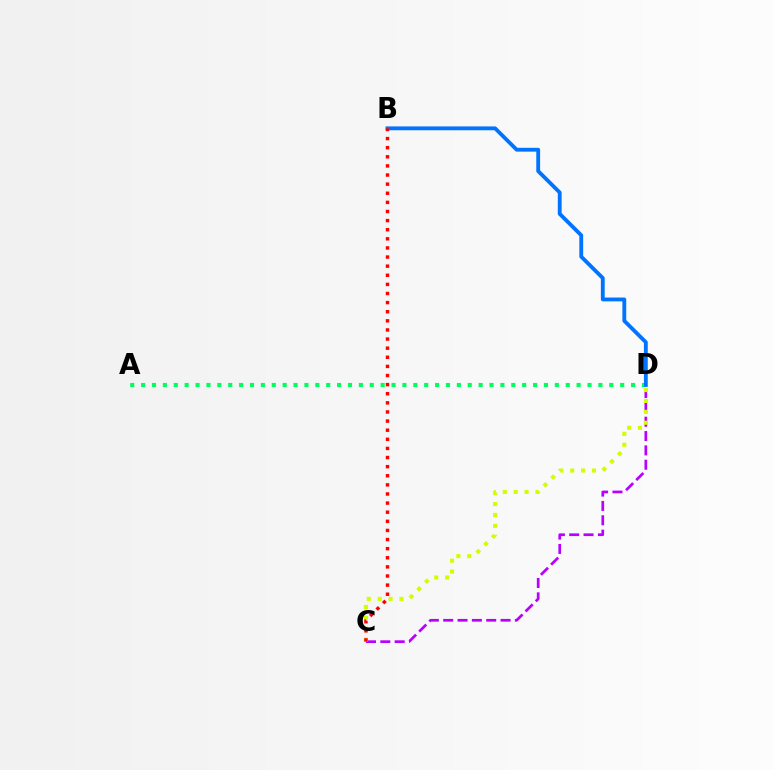{('A', 'D'): [{'color': '#00ff5c', 'line_style': 'dotted', 'thickness': 2.96}], ('C', 'D'): [{'color': '#b900ff', 'line_style': 'dashed', 'thickness': 1.95}, {'color': '#d1ff00', 'line_style': 'dotted', 'thickness': 2.96}], ('B', 'D'): [{'color': '#0074ff', 'line_style': 'solid', 'thickness': 2.77}], ('B', 'C'): [{'color': '#ff0000', 'line_style': 'dotted', 'thickness': 2.48}]}